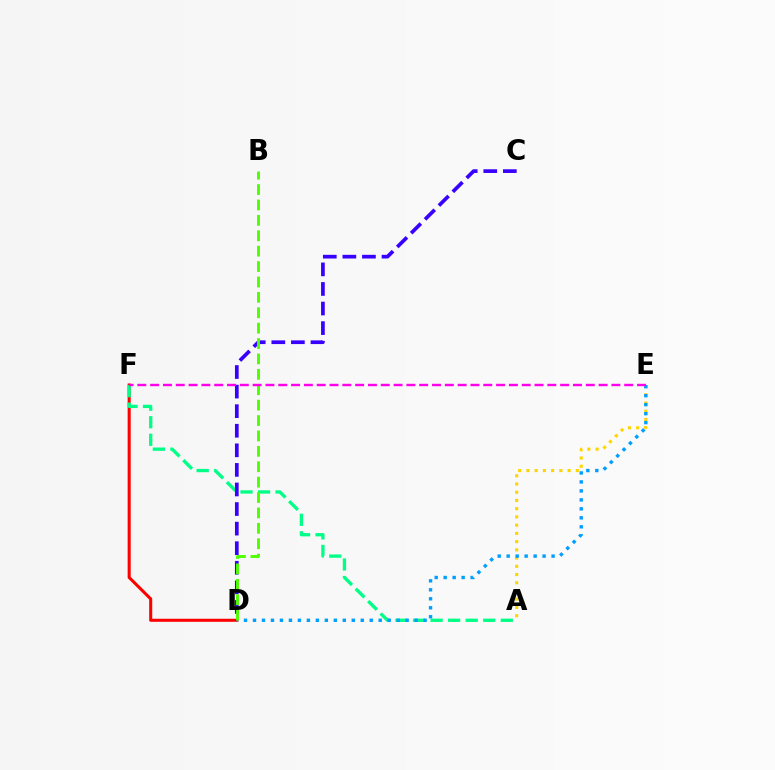{('D', 'F'): [{'color': '#ff0000', 'line_style': 'solid', 'thickness': 2.19}], ('A', 'F'): [{'color': '#00ff86', 'line_style': 'dashed', 'thickness': 2.38}], ('A', 'E'): [{'color': '#ffd500', 'line_style': 'dotted', 'thickness': 2.24}], ('D', 'E'): [{'color': '#009eff', 'line_style': 'dotted', 'thickness': 2.44}], ('C', 'D'): [{'color': '#3700ff', 'line_style': 'dashed', 'thickness': 2.66}], ('B', 'D'): [{'color': '#4fff00', 'line_style': 'dashed', 'thickness': 2.09}], ('E', 'F'): [{'color': '#ff00ed', 'line_style': 'dashed', 'thickness': 1.74}]}